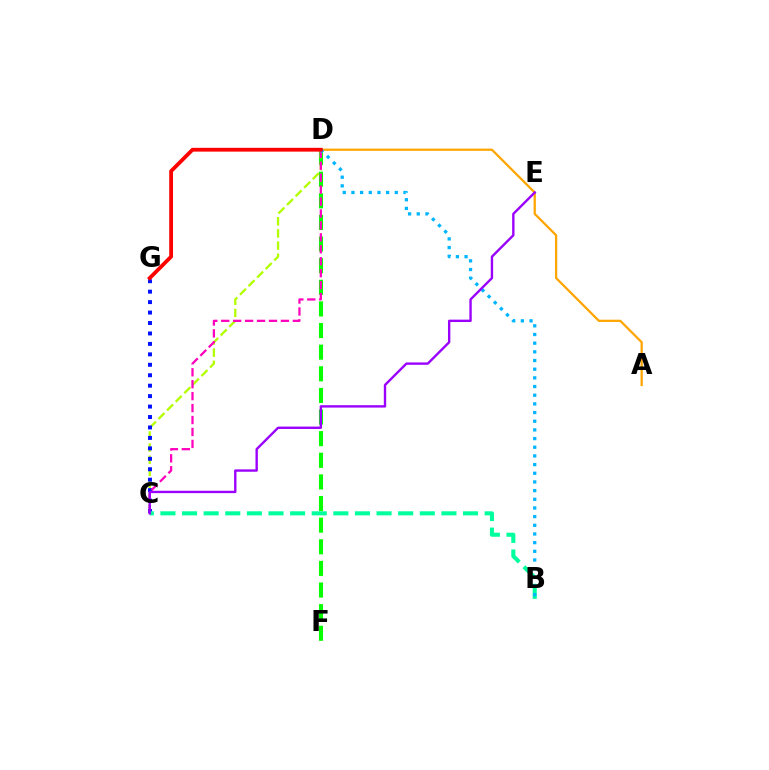{('D', 'F'): [{'color': '#08ff00', 'line_style': 'dashed', 'thickness': 2.94}], ('C', 'D'): [{'color': '#b3ff00', 'line_style': 'dashed', 'thickness': 1.65}, {'color': '#ff00bd', 'line_style': 'dashed', 'thickness': 1.62}], ('C', 'G'): [{'color': '#0010ff', 'line_style': 'dotted', 'thickness': 2.84}], ('B', 'C'): [{'color': '#00ff9d', 'line_style': 'dashed', 'thickness': 2.94}], ('A', 'D'): [{'color': '#ffa500', 'line_style': 'solid', 'thickness': 1.62}], ('B', 'D'): [{'color': '#00b5ff', 'line_style': 'dotted', 'thickness': 2.36}], ('C', 'E'): [{'color': '#9b00ff', 'line_style': 'solid', 'thickness': 1.71}], ('D', 'G'): [{'color': '#ff0000', 'line_style': 'solid', 'thickness': 2.73}]}